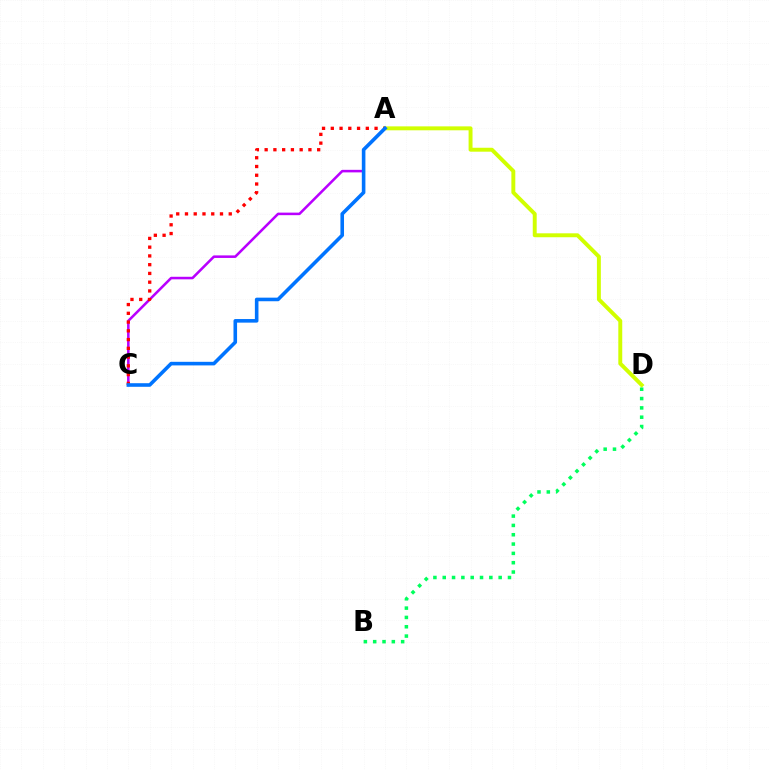{('A', 'D'): [{'color': '#d1ff00', 'line_style': 'solid', 'thickness': 2.83}], ('A', 'C'): [{'color': '#b900ff', 'line_style': 'solid', 'thickness': 1.83}, {'color': '#ff0000', 'line_style': 'dotted', 'thickness': 2.38}, {'color': '#0074ff', 'line_style': 'solid', 'thickness': 2.58}], ('B', 'D'): [{'color': '#00ff5c', 'line_style': 'dotted', 'thickness': 2.53}]}